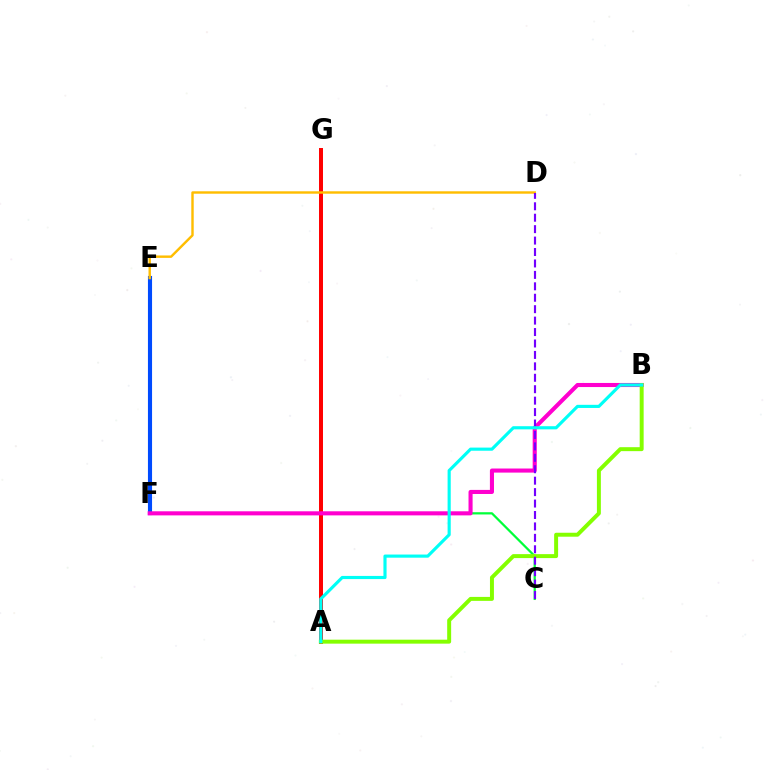{('C', 'F'): [{'color': '#00ff39', 'line_style': 'solid', 'thickness': 1.62}], ('A', 'G'): [{'color': '#ff0000', 'line_style': 'solid', 'thickness': 2.86}], ('E', 'F'): [{'color': '#004bff', 'line_style': 'solid', 'thickness': 2.96}], ('B', 'F'): [{'color': '#ff00cf', 'line_style': 'solid', 'thickness': 2.94}], ('D', 'E'): [{'color': '#ffbd00', 'line_style': 'solid', 'thickness': 1.74}], ('A', 'B'): [{'color': '#84ff00', 'line_style': 'solid', 'thickness': 2.85}, {'color': '#00fff6', 'line_style': 'solid', 'thickness': 2.27}], ('C', 'D'): [{'color': '#7200ff', 'line_style': 'dashed', 'thickness': 1.55}]}